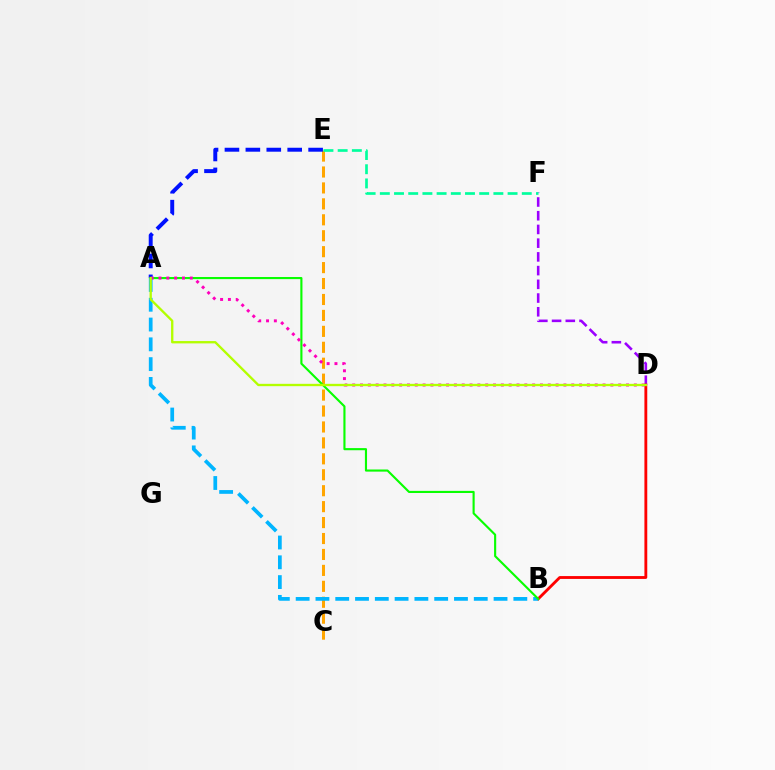{('C', 'E'): [{'color': '#ffa500', 'line_style': 'dashed', 'thickness': 2.16}], ('D', 'F'): [{'color': '#9b00ff', 'line_style': 'dashed', 'thickness': 1.86}], ('B', 'D'): [{'color': '#ff0000', 'line_style': 'solid', 'thickness': 2.05}], ('E', 'F'): [{'color': '#00ff9d', 'line_style': 'dashed', 'thickness': 1.93}], ('A', 'B'): [{'color': '#00b5ff', 'line_style': 'dashed', 'thickness': 2.69}, {'color': '#08ff00', 'line_style': 'solid', 'thickness': 1.53}], ('A', 'E'): [{'color': '#0010ff', 'line_style': 'dashed', 'thickness': 2.84}], ('A', 'D'): [{'color': '#ff00bd', 'line_style': 'dotted', 'thickness': 2.13}, {'color': '#b3ff00', 'line_style': 'solid', 'thickness': 1.68}]}